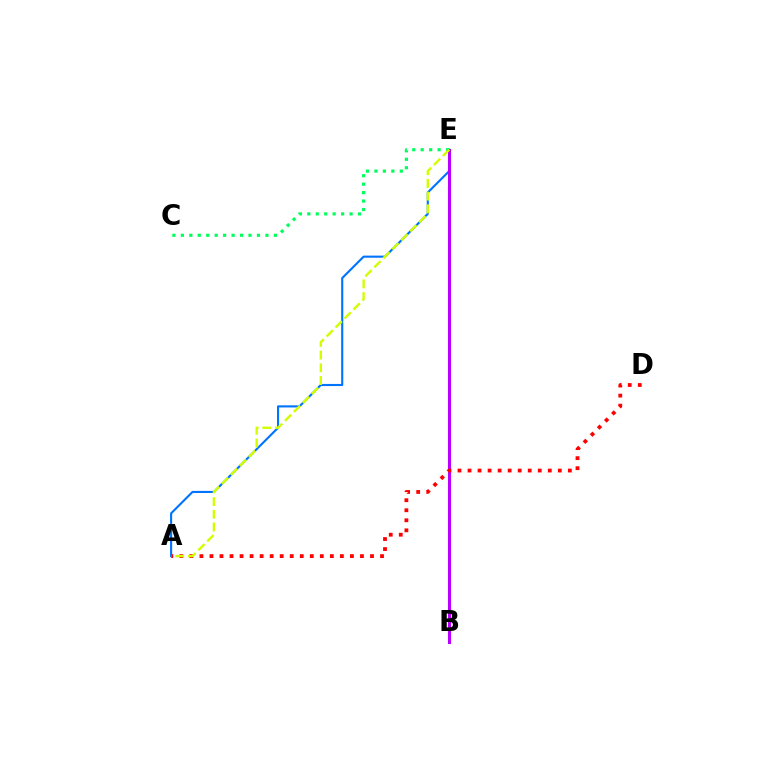{('A', 'E'): [{'color': '#0074ff', 'line_style': 'solid', 'thickness': 1.52}, {'color': '#d1ff00', 'line_style': 'dashed', 'thickness': 1.73}], ('B', 'E'): [{'color': '#b900ff', 'line_style': 'solid', 'thickness': 2.22}], ('A', 'D'): [{'color': '#ff0000', 'line_style': 'dotted', 'thickness': 2.73}], ('C', 'E'): [{'color': '#00ff5c', 'line_style': 'dotted', 'thickness': 2.3}]}